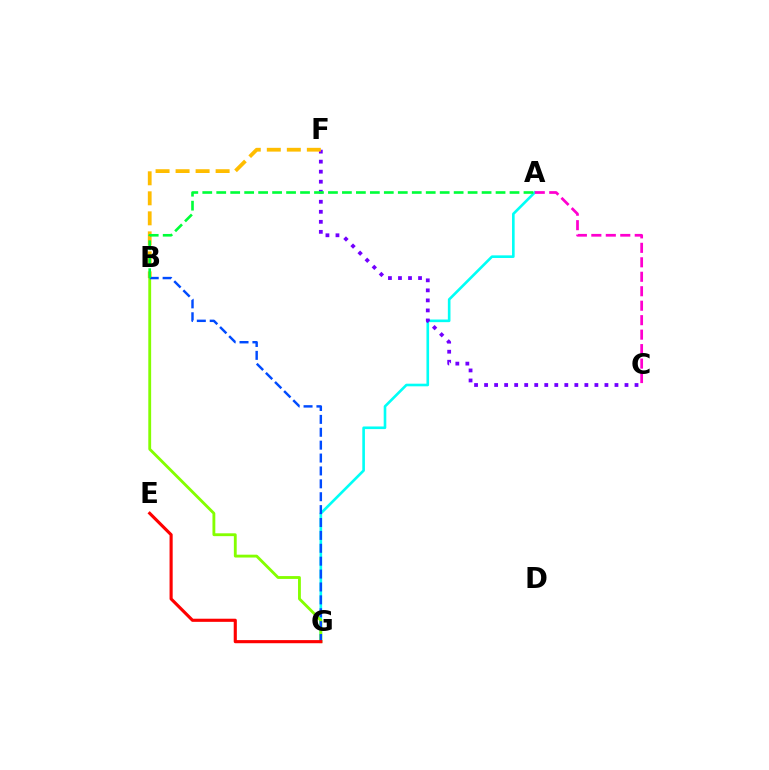{('A', 'G'): [{'color': '#00fff6', 'line_style': 'solid', 'thickness': 1.89}], ('C', 'F'): [{'color': '#7200ff', 'line_style': 'dotted', 'thickness': 2.72}], ('B', 'G'): [{'color': '#84ff00', 'line_style': 'solid', 'thickness': 2.05}, {'color': '#004bff', 'line_style': 'dashed', 'thickness': 1.75}], ('B', 'F'): [{'color': '#ffbd00', 'line_style': 'dashed', 'thickness': 2.72}], ('A', 'C'): [{'color': '#ff00cf', 'line_style': 'dashed', 'thickness': 1.97}], ('E', 'G'): [{'color': '#ff0000', 'line_style': 'solid', 'thickness': 2.25}], ('A', 'B'): [{'color': '#00ff39', 'line_style': 'dashed', 'thickness': 1.9}]}